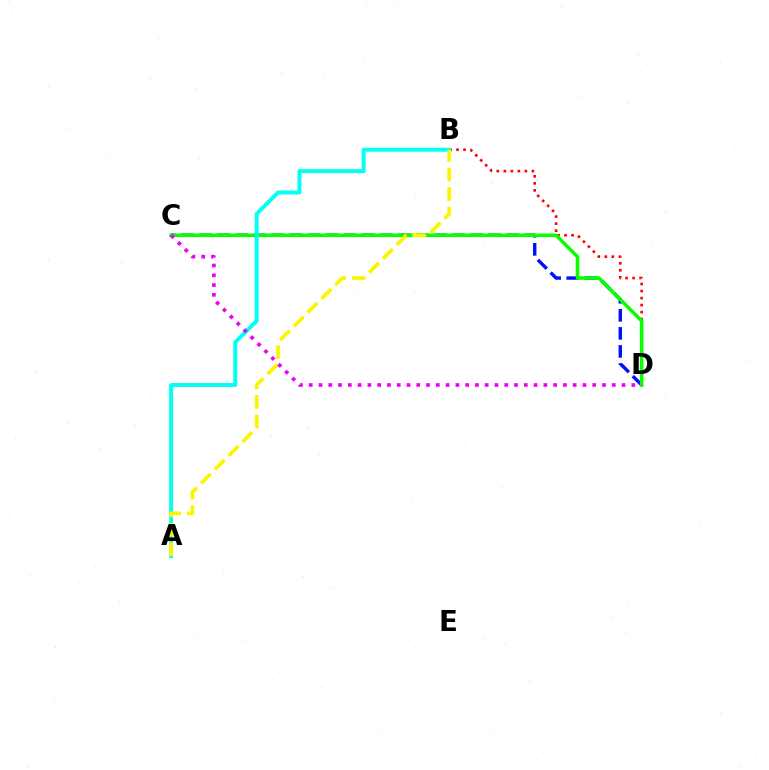{('B', 'D'): [{'color': '#ff0000', 'line_style': 'dotted', 'thickness': 1.91}], ('C', 'D'): [{'color': '#0010ff', 'line_style': 'dashed', 'thickness': 2.45}, {'color': '#08ff00', 'line_style': 'solid', 'thickness': 2.57}, {'color': '#ee00ff', 'line_style': 'dotted', 'thickness': 2.66}], ('A', 'B'): [{'color': '#00fff6', 'line_style': 'solid', 'thickness': 2.82}, {'color': '#fcf500', 'line_style': 'dashed', 'thickness': 2.65}]}